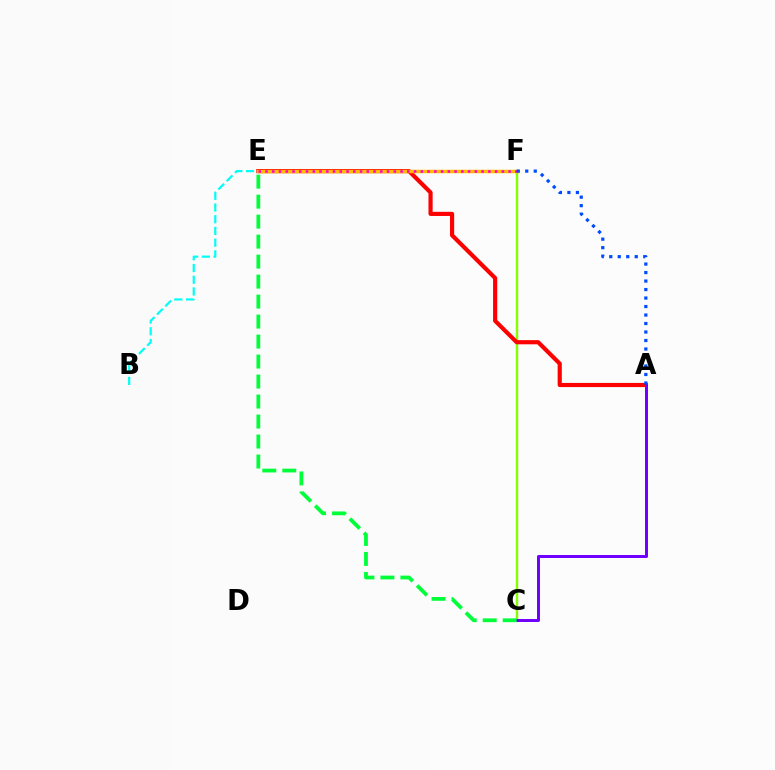{('C', 'F'): [{'color': '#84ff00', 'line_style': 'solid', 'thickness': 1.75}], ('B', 'E'): [{'color': '#00fff6', 'line_style': 'dashed', 'thickness': 1.59}], ('A', 'E'): [{'color': '#ff0000', 'line_style': 'solid', 'thickness': 2.99}], ('E', 'F'): [{'color': '#ffbd00', 'line_style': 'solid', 'thickness': 2.51}, {'color': '#ff00cf', 'line_style': 'dotted', 'thickness': 1.83}], ('A', 'C'): [{'color': '#7200ff', 'line_style': 'solid', 'thickness': 2.16}], ('A', 'F'): [{'color': '#004bff', 'line_style': 'dotted', 'thickness': 2.31}], ('C', 'E'): [{'color': '#00ff39', 'line_style': 'dashed', 'thickness': 2.72}]}